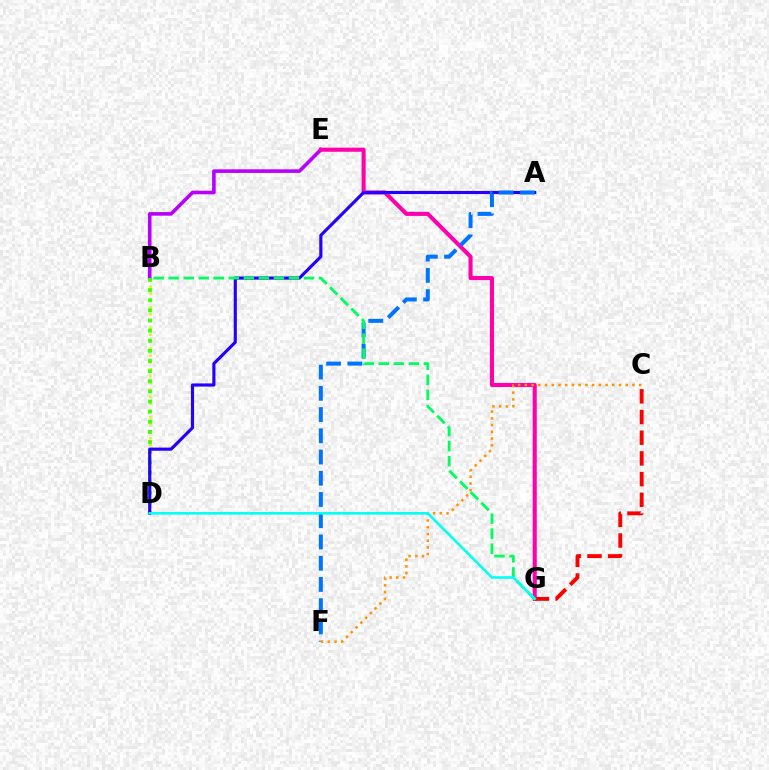{('B', 'D'): [{'color': '#d1ff00', 'line_style': 'dotted', 'thickness': 1.87}, {'color': '#3dff00', 'line_style': 'dotted', 'thickness': 2.75}], ('B', 'E'): [{'color': '#b900ff', 'line_style': 'solid', 'thickness': 2.6}], ('E', 'G'): [{'color': '#ff00ac', 'line_style': 'solid', 'thickness': 2.94}], ('C', 'G'): [{'color': '#ff0000', 'line_style': 'dashed', 'thickness': 2.81}], ('A', 'D'): [{'color': '#2500ff', 'line_style': 'solid', 'thickness': 2.27}], ('A', 'F'): [{'color': '#0074ff', 'line_style': 'dashed', 'thickness': 2.88}], ('C', 'F'): [{'color': '#ff9400', 'line_style': 'dotted', 'thickness': 1.83}], ('B', 'G'): [{'color': '#00ff5c', 'line_style': 'dashed', 'thickness': 2.04}], ('D', 'G'): [{'color': '#00fff6', 'line_style': 'solid', 'thickness': 1.85}]}